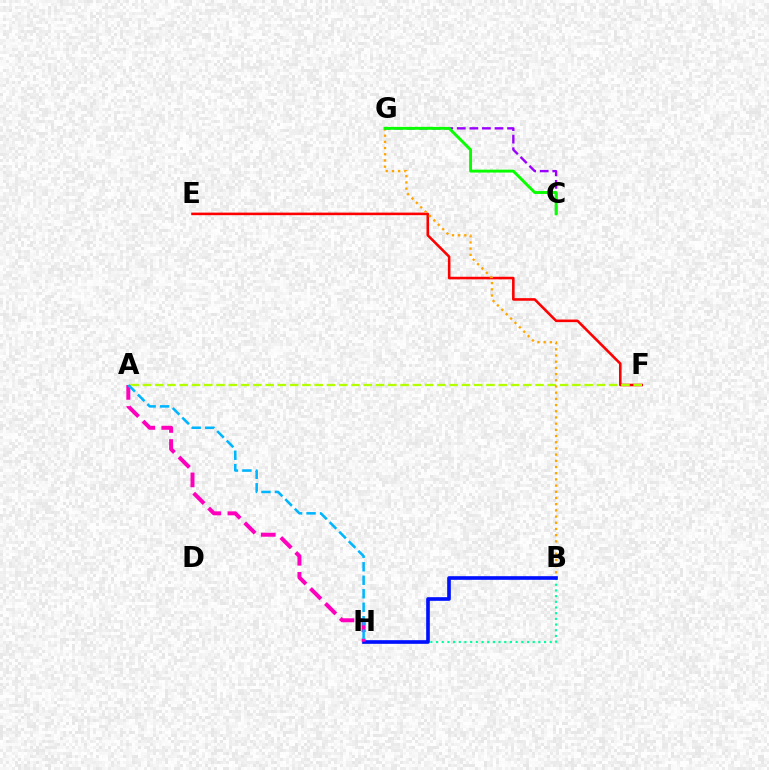{('E', 'F'): [{'color': '#ff0000', 'line_style': 'solid', 'thickness': 1.86}], ('B', 'H'): [{'color': '#00ff9d', 'line_style': 'dotted', 'thickness': 1.54}, {'color': '#0010ff', 'line_style': 'solid', 'thickness': 2.63}], ('A', 'F'): [{'color': '#b3ff00', 'line_style': 'dashed', 'thickness': 1.67}], ('B', 'G'): [{'color': '#ffa500', 'line_style': 'dotted', 'thickness': 1.68}], ('A', 'H'): [{'color': '#ff00bd', 'line_style': 'dashed', 'thickness': 2.87}, {'color': '#00b5ff', 'line_style': 'dashed', 'thickness': 1.83}], ('C', 'G'): [{'color': '#9b00ff', 'line_style': 'dashed', 'thickness': 1.71}, {'color': '#08ff00', 'line_style': 'solid', 'thickness': 2.1}]}